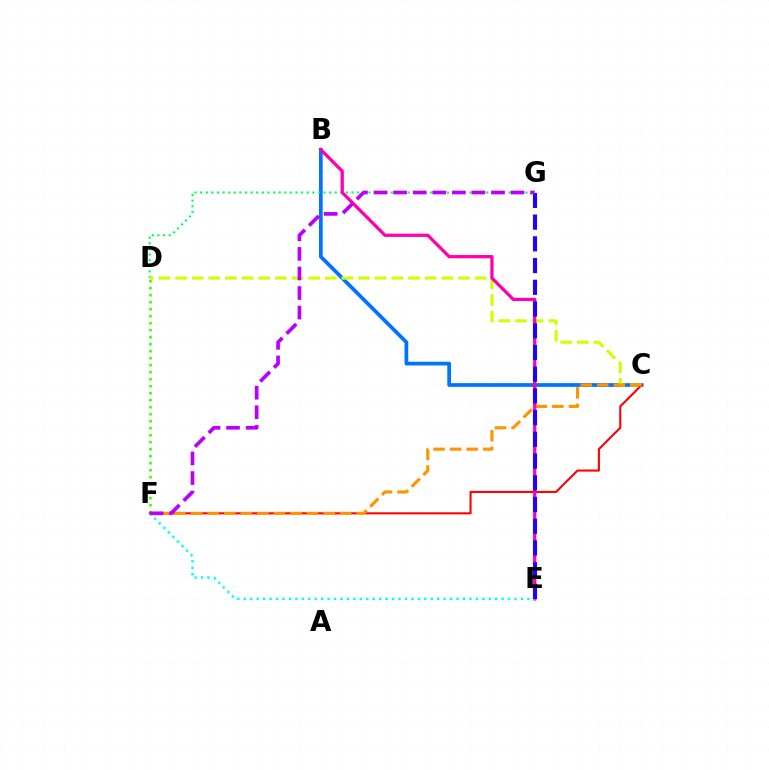{('B', 'C'): [{'color': '#0074ff', 'line_style': 'solid', 'thickness': 2.69}], ('D', 'G'): [{'color': '#00ff5c', 'line_style': 'dotted', 'thickness': 1.52}], ('D', 'F'): [{'color': '#3dff00', 'line_style': 'dotted', 'thickness': 1.9}], ('C', 'D'): [{'color': '#d1ff00', 'line_style': 'dashed', 'thickness': 2.26}], ('C', 'F'): [{'color': '#ff0000', 'line_style': 'solid', 'thickness': 1.5}, {'color': '#ff9400', 'line_style': 'dashed', 'thickness': 2.25}], ('B', 'E'): [{'color': '#ff00ac', 'line_style': 'solid', 'thickness': 2.35}], ('E', 'F'): [{'color': '#00fff6', 'line_style': 'dotted', 'thickness': 1.75}], ('E', 'G'): [{'color': '#2500ff', 'line_style': 'dashed', 'thickness': 2.95}], ('F', 'G'): [{'color': '#b900ff', 'line_style': 'dashed', 'thickness': 2.66}]}